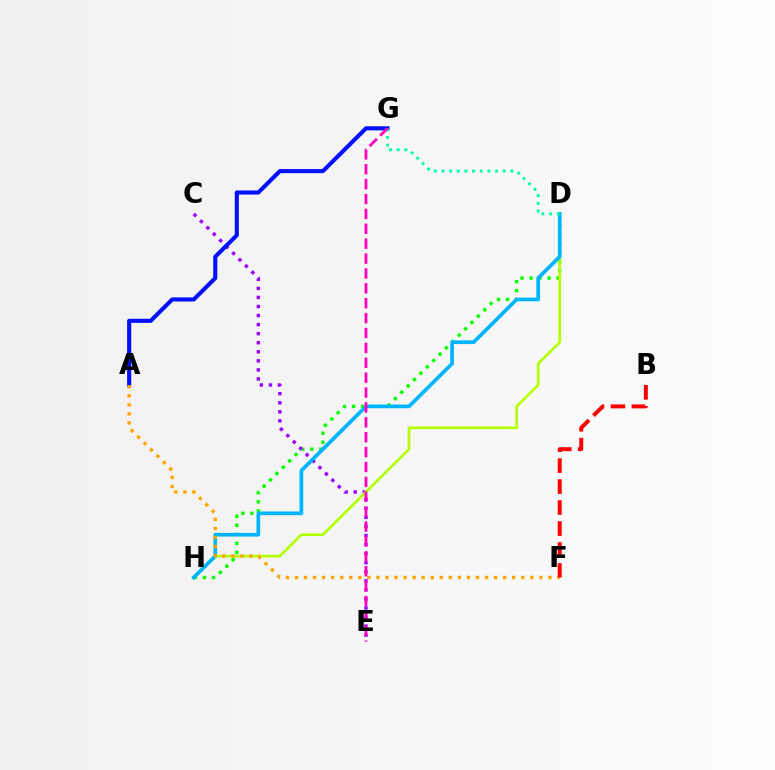{('D', 'H'): [{'color': '#08ff00', 'line_style': 'dotted', 'thickness': 2.45}, {'color': '#b3ff00', 'line_style': 'solid', 'thickness': 1.91}, {'color': '#00b5ff', 'line_style': 'solid', 'thickness': 2.67}], ('C', 'E'): [{'color': '#9b00ff', 'line_style': 'dotted', 'thickness': 2.46}], ('A', 'G'): [{'color': '#0010ff', 'line_style': 'solid', 'thickness': 2.95}], ('A', 'F'): [{'color': '#ffa500', 'line_style': 'dotted', 'thickness': 2.46}], ('D', 'G'): [{'color': '#00ff9d', 'line_style': 'dotted', 'thickness': 2.08}], ('B', 'F'): [{'color': '#ff0000', 'line_style': 'dashed', 'thickness': 2.85}], ('E', 'G'): [{'color': '#ff00bd', 'line_style': 'dashed', 'thickness': 2.02}]}